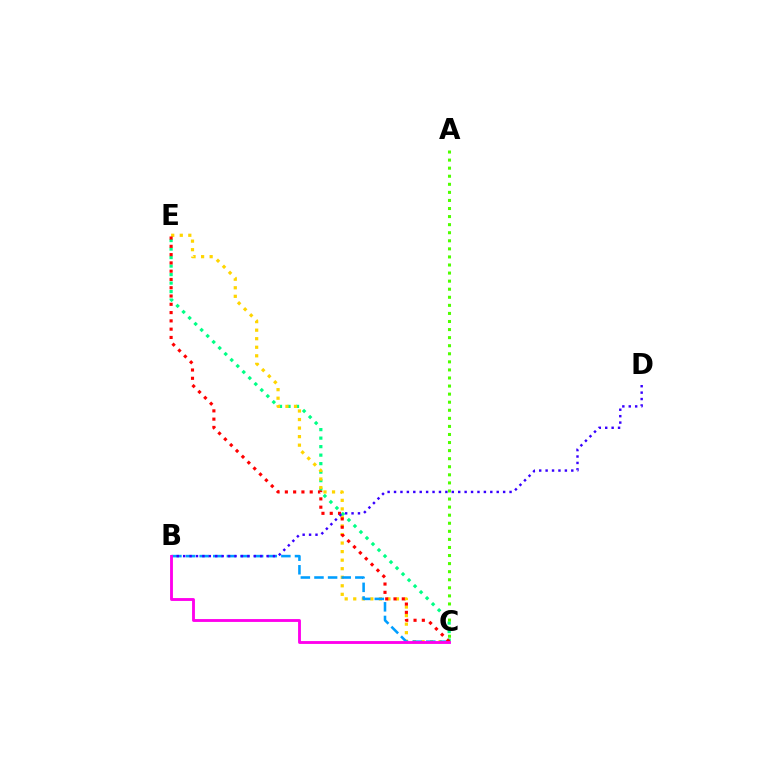{('C', 'E'): [{'color': '#00ff86', 'line_style': 'dotted', 'thickness': 2.31}, {'color': '#ffd500', 'line_style': 'dotted', 'thickness': 2.32}, {'color': '#ff0000', 'line_style': 'dotted', 'thickness': 2.25}], ('B', 'C'): [{'color': '#009eff', 'line_style': 'dashed', 'thickness': 1.85}, {'color': '#ff00ed', 'line_style': 'solid', 'thickness': 2.06}], ('B', 'D'): [{'color': '#3700ff', 'line_style': 'dotted', 'thickness': 1.74}], ('A', 'C'): [{'color': '#4fff00', 'line_style': 'dotted', 'thickness': 2.19}]}